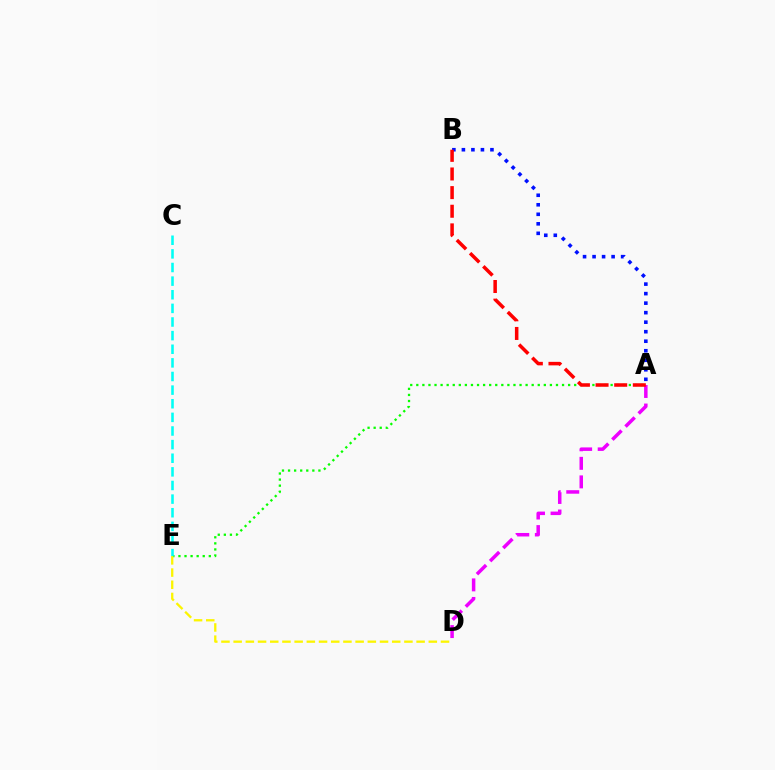{('A', 'E'): [{'color': '#08ff00', 'line_style': 'dotted', 'thickness': 1.65}], ('C', 'E'): [{'color': '#00fff6', 'line_style': 'dashed', 'thickness': 1.85}], ('A', 'B'): [{'color': '#0010ff', 'line_style': 'dotted', 'thickness': 2.59}, {'color': '#ff0000', 'line_style': 'dashed', 'thickness': 2.53}], ('A', 'D'): [{'color': '#ee00ff', 'line_style': 'dashed', 'thickness': 2.52}], ('D', 'E'): [{'color': '#fcf500', 'line_style': 'dashed', 'thickness': 1.66}]}